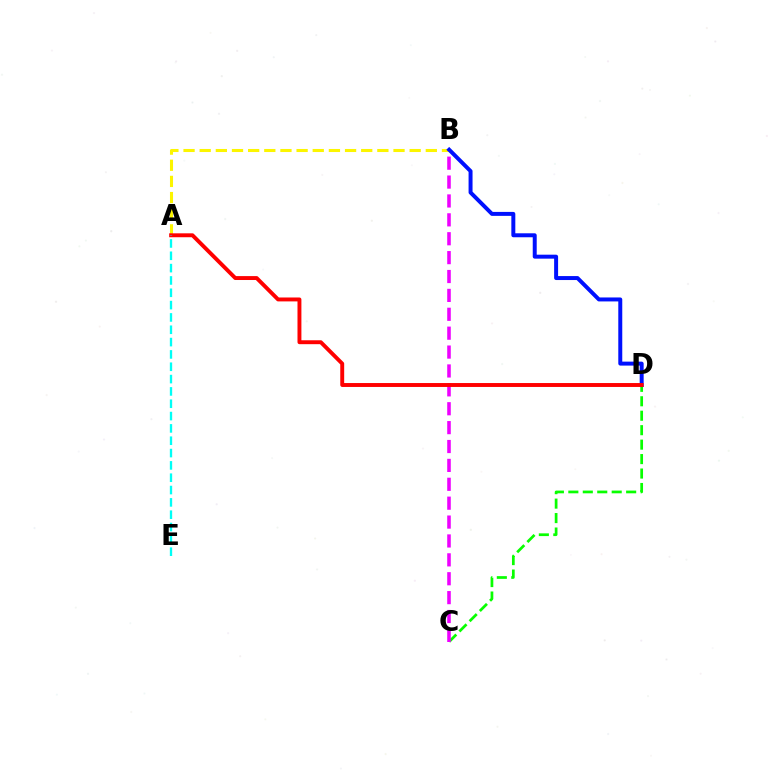{('C', 'D'): [{'color': '#08ff00', 'line_style': 'dashed', 'thickness': 1.96}], ('A', 'B'): [{'color': '#fcf500', 'line_style': 'dashed', 'thickness': 2.19}], ('B', 'C'): [{'color': '#ee00ff', 'line_style': 'dashed', 'thickness': 2.57}], ('B', 'D'): [{'color': '#0010ff', 'line_style': 'solid', 'thickness': 2.86}], ('A', 'D'): [{'color': '#ff0000', 'line_style': 'solid', 'thickness': 2.82}], ('A', 'E'): [{'color': '#00fff6', 'line_style': 'dashed', 'thickness': 1.67}]}